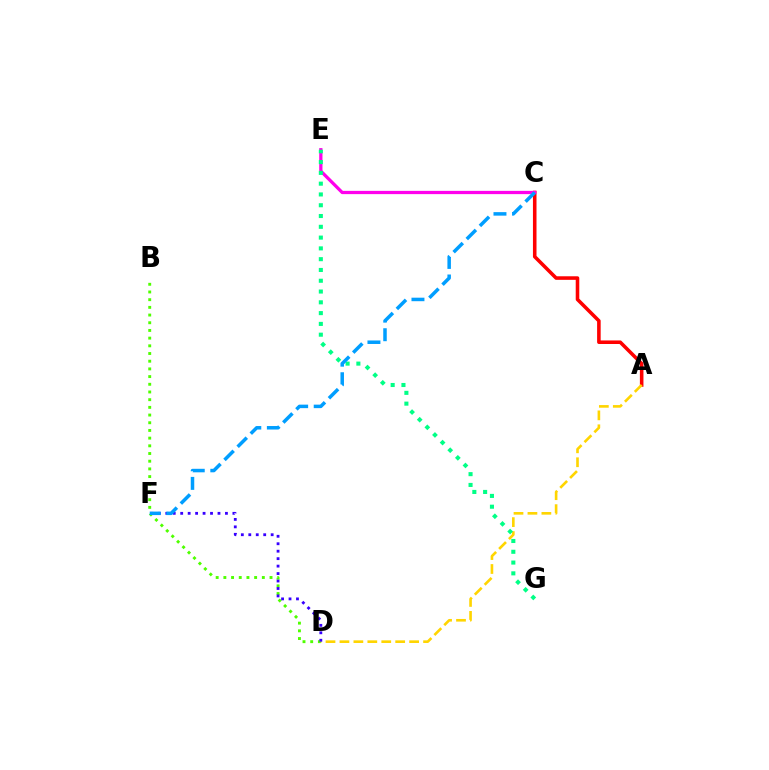{('B', 'D'): [{'color': '#4fff00', 'line_style': 'dotted', 'thickness': 2.09}], ('A', 'C'): [{'color': '#ff0000', 'line_style': 'solid', 'thickness': 2.57}], ('C', 'E'): [{'color': '#ff00ed', 'line_style': 'solid', 'thickness': 2.35}], ('A', 'D'): [{'color': '#ffd500', 'line_style': 'dashed', 'thickness': 1.89}], ('D', 'F'): [{'color': '#3700ff', 'line_style': 'dotted', 'thickness': 2.03}], ('E', 'G'): [{'color': '#00ff86', 'line_style': 'dotted', 'thickness': 2.93}], ('C', 'F'): [{'color': '#009eff', 'line_style': 'dashed', 'thickness': 2.52}]}